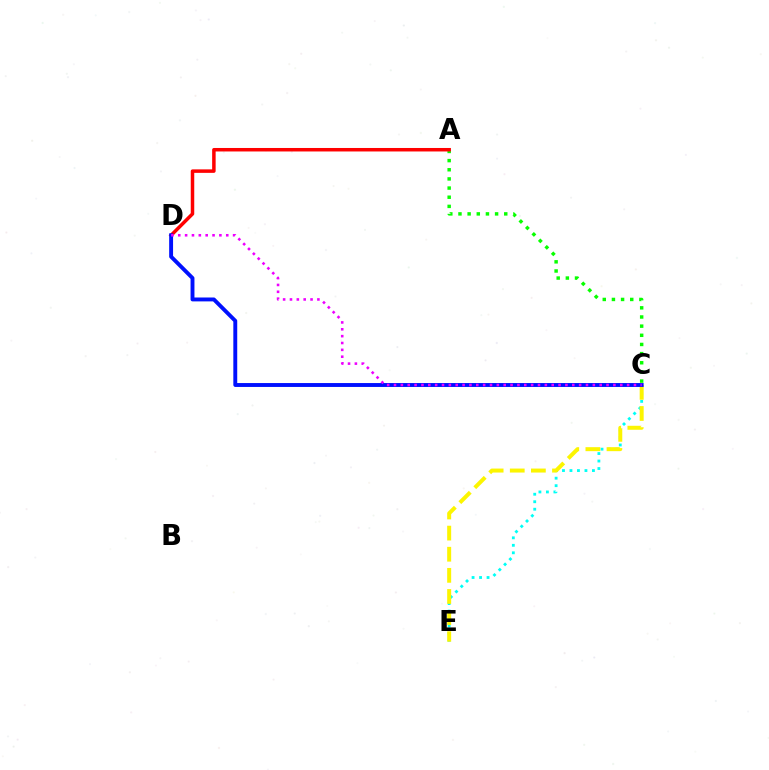{('C', 'E'): [{'color': '#00fff6', 'line_style': 'dotted', 'thickness': 2.04}, {'color': '#fcf500', 'line_style': 'dashed', 'thickness': 2.87}], ('A', 'C'): [{'color': '#08ff00', 'line_style': 'dotted', 'thickness': 2.49}], ('A', 'D'): [{'color': '#ff0000', 'line_style': 'solid', 'thickness': 2.52}], ('C', 'D'): [{'color': '#0010ff', 'line_style': 'solid', 'thickness': 2.81}, {'color': '#ee00ff', 'line_style': 'dotted', 'thickness': 1.86}]}